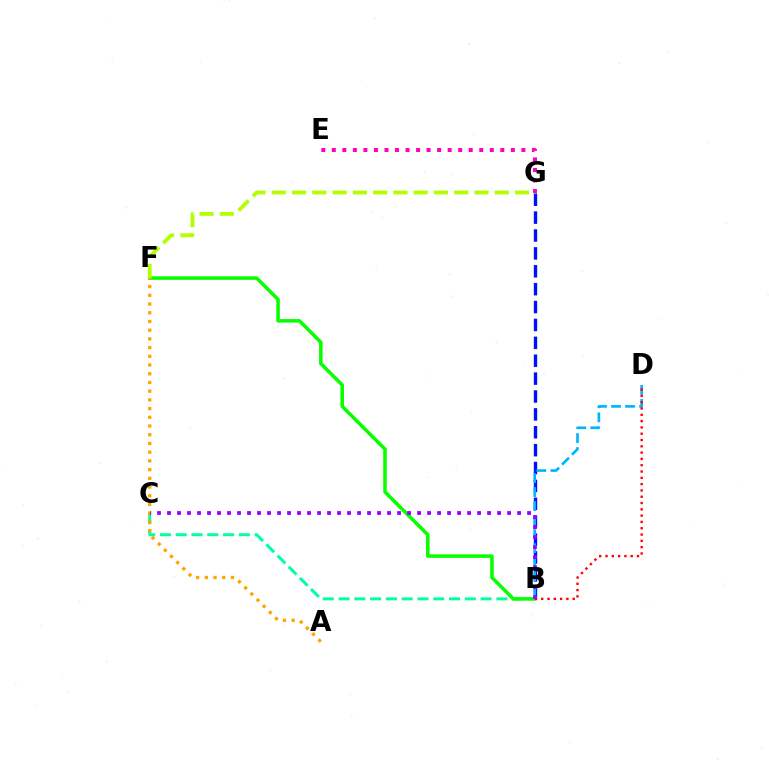{('B', 'G'): [{'color': '#0010ff', 'line_style': 'dashed', 'thickness': 2.43}], ('B', 'D'): [{'color': '#00b5ff', 'line_style': 'dashed', 'thickness': 1.91}, {'color': '#ff0000', 'line_style': 'dotted', 'thickness': 1.71}], ('B', 'C'): [{'color': '#00ff9d', 'line_style': 'dashed', 'thickness': 2.14}, {'color': '#9b00ff', 'line_style': 'dotted', 'thickness': 2.72}], ('B', 'F'): [{'color': '#08ff00', 'line_style': 'solid', 'thickness': 2.54}], ('E', 'G'): [{'color': '#ff00bd', 'line_style': 'dotted', 'thickness': 2.86}], ('F', 'G'): [{'color': '#b3ff00', 'line_style': 'dashed', 'thickness': 2.75}], ('A', 'F'): [{'color': '#ffa500', 'line_style': 'dotted', 'thickness': 2.37}]}